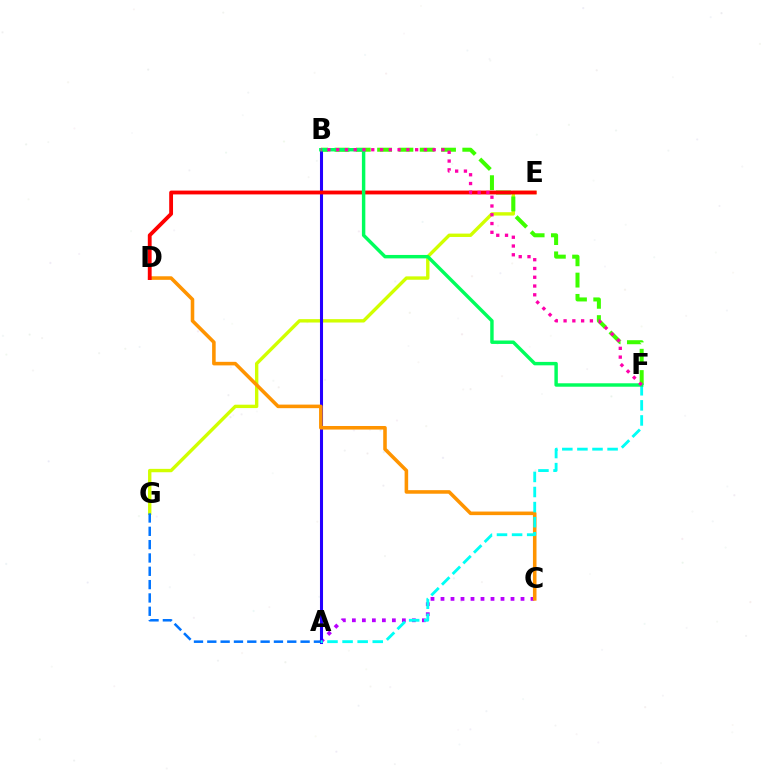{('E', 'G'): [{'color': '#d1ff00', 'line_style': 'solid', 'thickness': 2.43}], ('A', 'C'): [{'color': '#b900ff', 'line_style': 'dotted', 'thickness': 2.72}], ('B', 'F'): [{'color': '#3dff00', 'line_style': 'dashed', 'thickness': 2.89}, {'color': '#00ff5c', 'line_style': 'solid', 'thickness': 2.47}, {'color': '#ff00ac', 'line_style': 'dotted', 'thickness': 2.38}], ('A', 'B'): [{'color': '#2500ff', 'line_style': 'solid', 'thickness': 2.2}], ('C', 'D'): [{'color': '#ff9400', 'line_style': 'solid', 'thickness': 2.57}], ('D', 'E'): [{'color': '#ff0000', 'line_style': 'solid', 'thickness': 2.76}], ('A', 'F'): [{'color': '#00fff6', 'line_style': 'dashed', 'thickness': 2.05}], ('A', 'G'): [{'color': '#0074ff', 'line_style': 'dashed', 'thickness': 1.81}]}